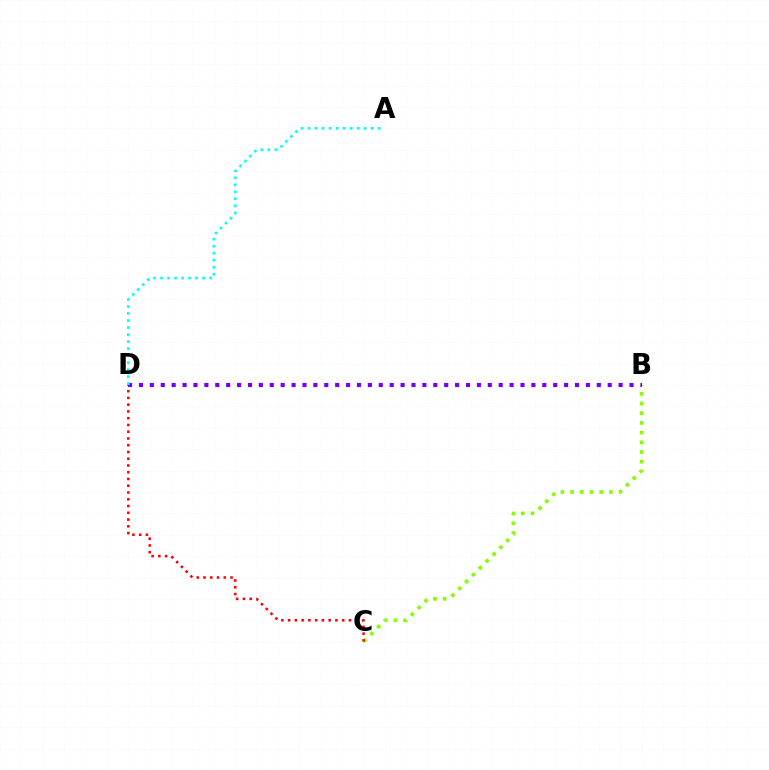{('B', 'C'): [{'color': '#84ff00', 'line_style': 'dotted', 'thickness': 2.63}], ('C', 'D'): [{'color': '#ff0000', 'line_style': 'dotted', 'thickness': 1.84}], ('B', 'D'): [{'color': '#7200ff', 'line_style': 'dotted', 'thickness': 2.96}], ('A', 'D'): [{'color': '#00fff6', 'line_style': 'dotted', 'thickness': 1.91}]}